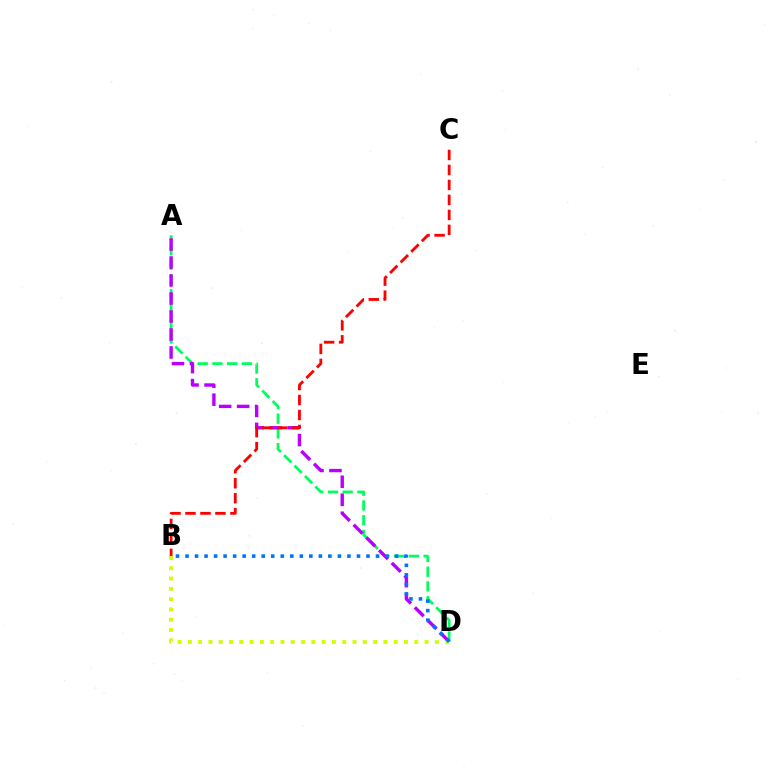{('A', 'D'): [{'color': '#00ff5c', 'line_style': 'dashed', 'thickness': 2.0}, {'color': '#b900ff', 'line_style': 'dashed', 'thickness': 2.44}], ('B', 'C'): [{'color': '#ff0000', 'line_style': 'dashed', 'thickness': 2.04}], ('B', 'D'): [{'color': '#d1ff00', 'line_style': 'dotted', 'thickness': 2.8}, {'color': '#0074ff', 'line_style': 'dotted', 'thickness': 2.59}]}